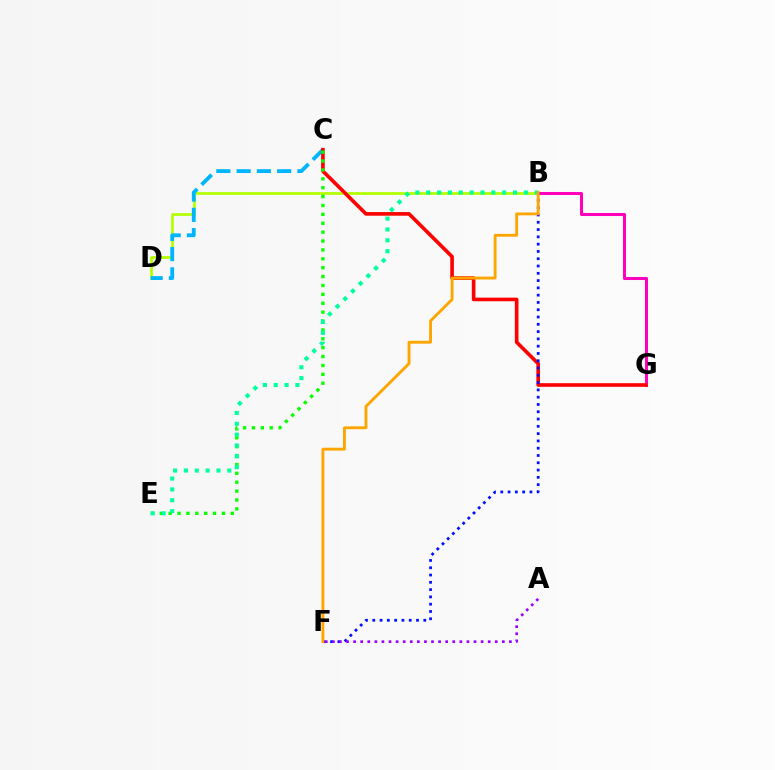{('B', 'D'): [{'color': '#b3ff00', 'line_style': 'solid', 'thickness': 1.95}], ('B', 'G'): [{'color': '#ff00bd', 'line_style': 'solid', 'thickness': 2.19}], ('C', 'D'): [{'color': '#00b5ff', 'line_style': 'dashed', 'thickness': 2.75}], ('C', 'G'): [{'color': '#ff0000', 'line_style': 'solid', 'thickness': 2.62}], ('C', 'E'): [{'color': '#08ff00', 'line_style': 'dotted', 'thickness': 2.41}], ('B', 'F'): [{'color': '#0010ff', 'line_style': 'dotted', 'thickness': 1.98}, {'color': '#ffa500', 'line_style': 'solid', 'thickness': 2.06}], ('A', 'F'): [{'color': '#9b00ff', 'line_style': 'dotted', 'thickness': 1.92}], ('B', 'E'): [{'color': '#00ff9d', 'line_style': 'dotted', 'thickness': 2.95}]}